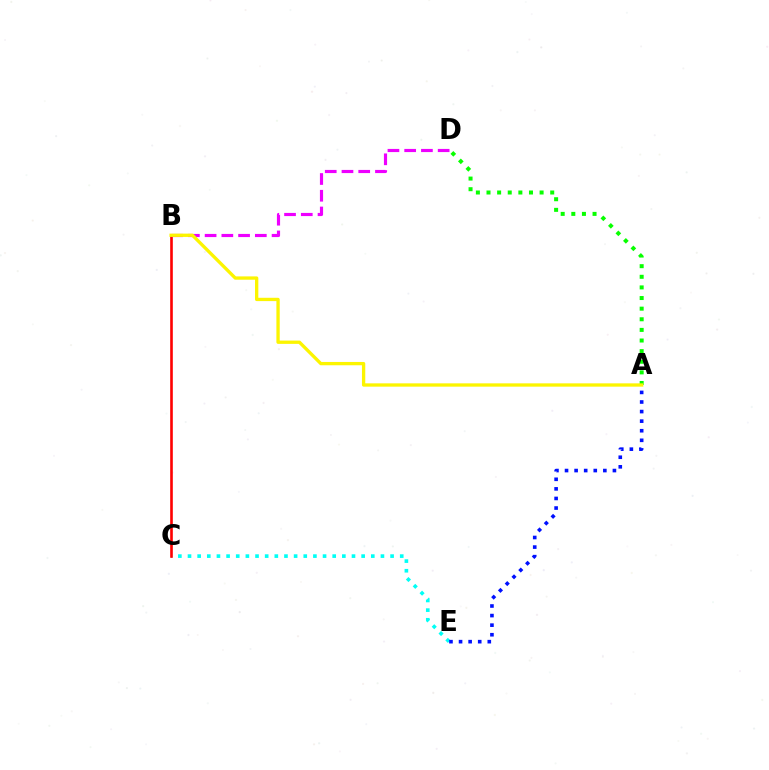{('C', 'E'): [{'color': '#00fff6', 'line_style': 'dotted', 'thickness': 2.62}], ('B', 'C'): [{'color': '#ff0000', 'line_style': 'solid', 'thickness': 1.89}], ('B', 'D'): [{'color': '#ee00ff', 'line_style': 'dashed', 'thickness': 2.27}], ('A', 'E'): [{'color': '#0010ff', 'line_style': 'dotted', 'thickness': 2.6}], ('A', 'D'): [{'color': '#08ff00', 'line_style': 'dotted', 'thickness': 2.89}], ('A', 'B'): [{'color': '#fcf500', 'line_style': 'solid', 'thickness': 2.38}]}